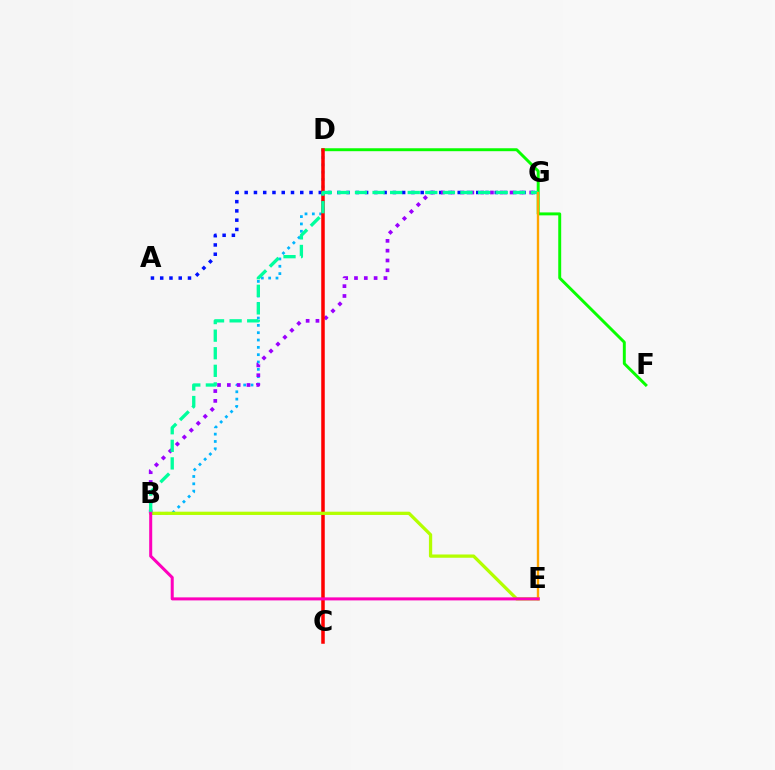{('A', 'G'): [{'color': '#0010ff', 'line_style': 'dotted', 'thickness': 2.52}], ('D', 'F'): [{'color': '#08ff00', 'line_style': 'solid', 'thickness': 2.12}], ('B', 'D'): [{'color': '#00b5ff', 'line_style': 'dotted', 'thickness': 1.99}], ('B', 'G'): [{'color': '#9b00ff', 'line_style': 'dotted', 'thickness': 2.67}, {'color': '#00ff9d', 'line_style': 'dashed', 'thickness': 2.39}], ('C', 'D'): [{'color': '#ff0000', 'line_style': 'solid', 'thickness': 2.53}], ('B', 'E'): [{'color': '#b3ff00', 'line_style': 'solid', 'thickness': 2.36}, {'color': '#ff00bd', 'line_style': 'solid', 'thickness': 2.18}], ('E', 'G'): [{'color': '#ffa500', 'line_style': 'solid', 'thickness': 1.71}]}